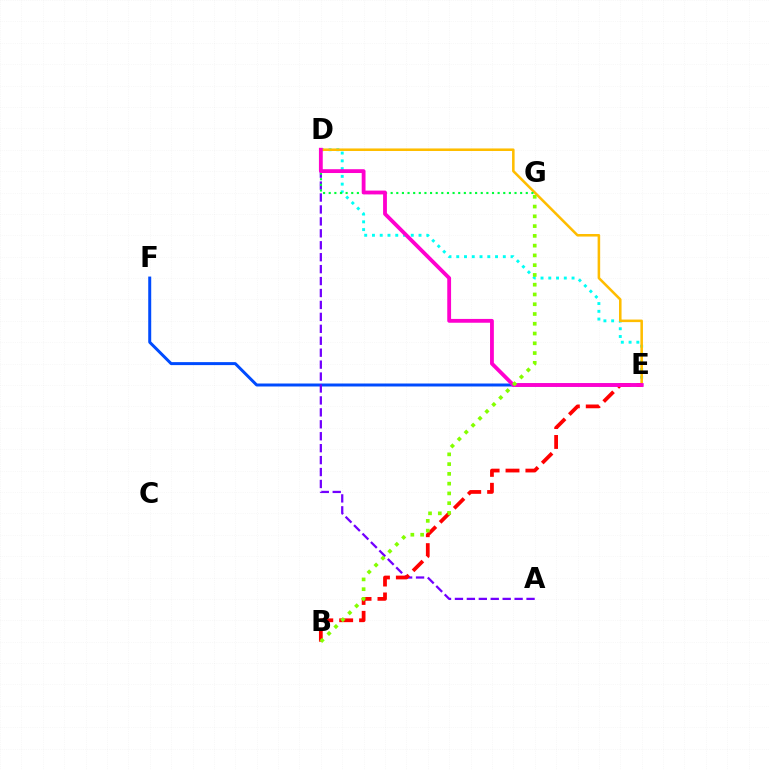{('D', 'E'): [{'color': '#00fff6', 'line_style': 'dotted', 'thickness': 2.11}, {'color': '#ffbd00', 'line_style': 'solid', 'thickness': 1.84}, {'color': '#ff00cf', 'line_style': 'solid', 'thickness': 2.75}], ('E', 'F'): [{'color': '#004bff', 'line_style': 'solid', 'thickness': 2.15}], ('A', 'D'): [{'color': '#7200ff', 'line_style': 'dashed', 'thickness': 1.62}], ('B', 'E'): [{'color': '#ff0000', 'line_style': 'dashed', 'thickness': 2.7}], ('D', 'G'): [{'color': '#00ff39', 'line_style': 'dotted', 'thickness': 1.53}], ('B', 'G'): [{'color': '#84ff00', 'line_style': 'dotted', 'thickness': 2.65}]}